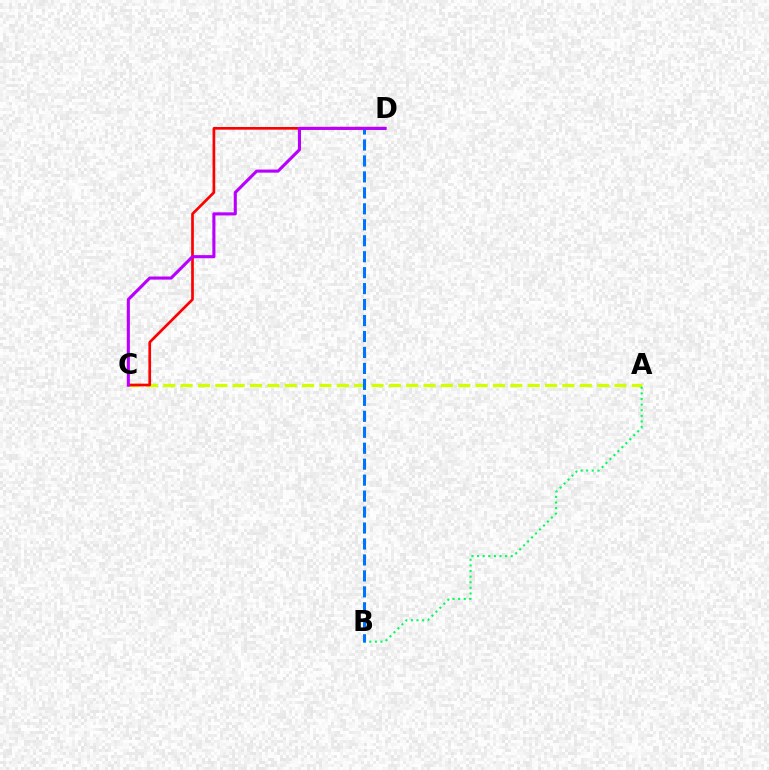{('A', 'C'): [{'color': '#d1ff00', 'line_style': 'dashed', 'thickness': 2.36}], ('A', 'B'): [{'color': '#00ff5c', 'line_style': 'dotted', 'thickness': 1.52}], ('C', 'D'): [{'color': '#ff0000', 'line_style': 'solid', 'thickness': 1.94}, {'color': '#b900ff', 'line_style': 'solid', 'thickness': 2.23}], ('B', 'D'): [{'color': '#0074ff', 'line_style': 'dashed', 'thickness': 2.17}]}